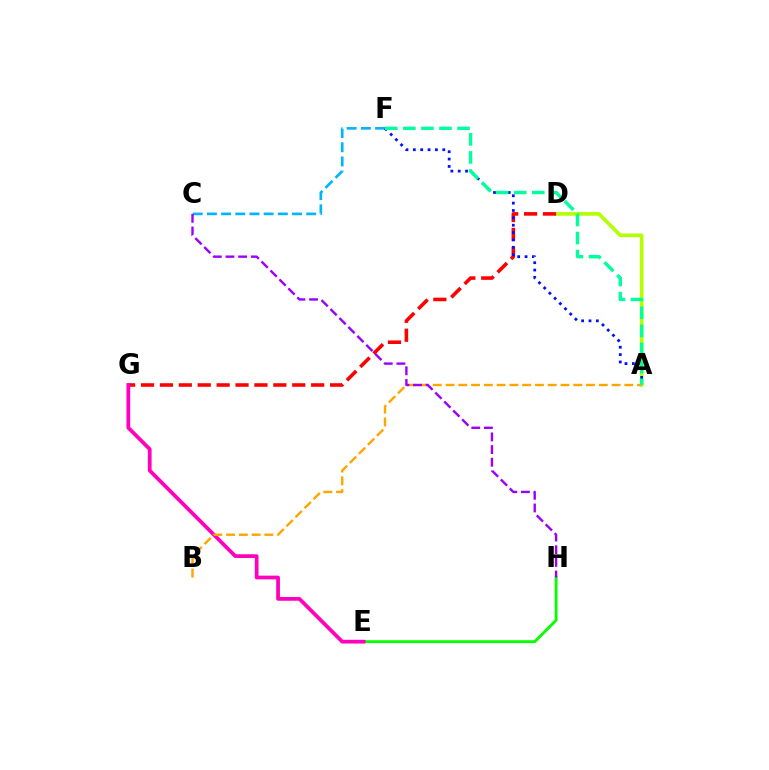{('E', 'H'): [{'color': '#08ff00', 'line_style': 'solid', 'thickness': 2.07}], ('A', 'D'): [{'color': '#b3ff00', 'line_style': 'solid', 'thickness': 2.61}], ('C', 'F'): [{'color': '#00b5ff', 'line_style': 'dashed', 'thickness': 1.93}], ('D', 'G'): [{'color': '#ff0000', 'line_style': 'dashed', 'thickness': 2.57}], ('A', 'F'): [{'color': '#0010ff', 'line_style': 'dotted', 'thickness': 2.0}, {'color': '#00ff9d', 'line_style': 'dashed', 'thickness': 2.45}], ('E', 'G'): [{'color': '#ff00bd', 'line_style': 'solid', 'thickness': 2.7}], ('A', 'B'): [{'color': '#ffa500', 'line_style': 'dashed', 'thickness': 1.74}], ('C', 'H'): [{'color': '#9b00ff', 'line_style': 'dashed', 'thickness': 1.72}]}